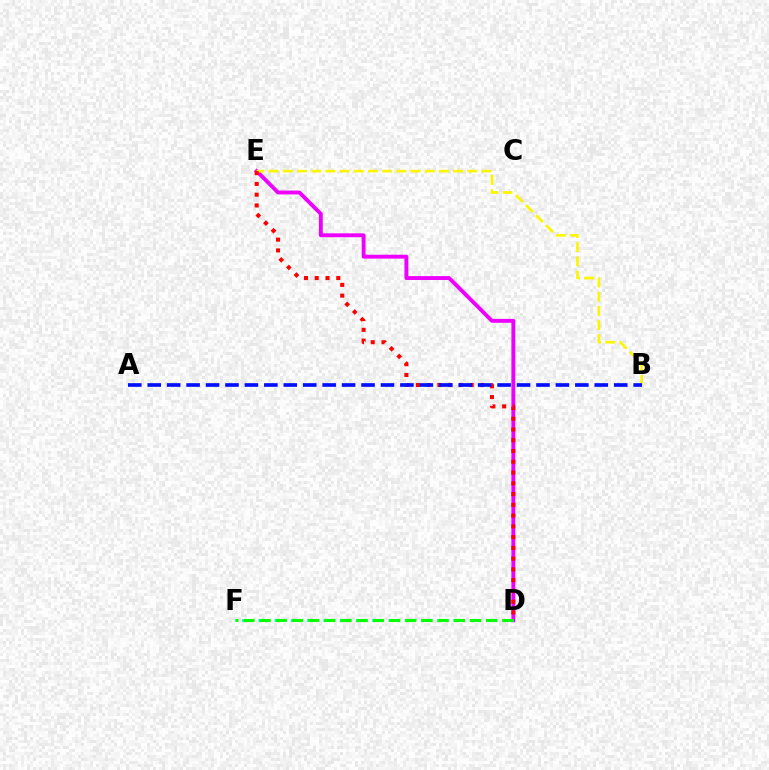{('D', 'E'): [{'color': '#ee00ff', 'line_style': 'solid', 'thickness': 2.8}, {'color': '#ff0000', 'line_style': 'dotted', 'thickness': 2.92}], ('B', 'E'): [{'color': '#fcf500', 'line_style': 'dashed', 'thickness': 1.93}], ('D', 'F'): [{'color': '#00fff6', 'line_style': 'dotted', 'thickness': 2.21}, {'color': '#08ff00', 'line_style': 'dashed', 'thickness': 2.2}], ('A', 'B'): [{'color': '#0010ff', 'line_style': 'dashed', 'thickness': 2.64}]}